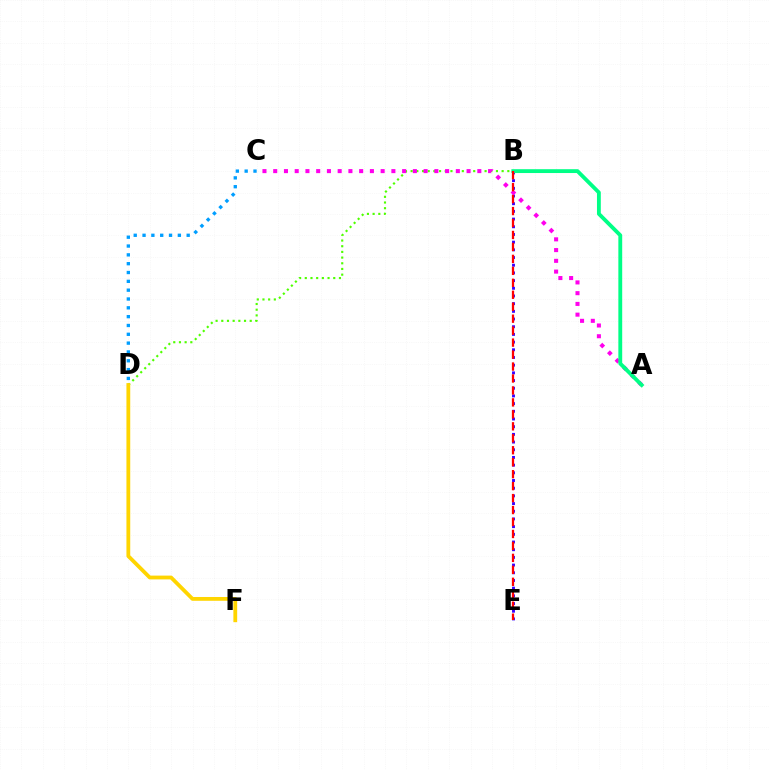{('B', 'D'): [{'color': '#4fff00', 'line_style': 'dotted', 'thickness': 1.55}], ('B', 'E'): [{'color': '#3700ff', 'line_style': 'dotted', 'thickness': 2.09}, {'color': '#ff0000', 'line_style': 'dashed', 'thickness': 1.62}], ('C', 'D'): [{'color': '#009eff', 'line_style': 'dotted', 'thickness': 2.4}], ('A', 'C'): [{'color': '#ff00ed', 'line_style': 'dotted', 'thickness': 2.92}], ('A', 'B'): [{'color': '#00ff86', 'line_style': 'solid', 'thickness': 2.77}], ('D', 'F'): [{'color': '#ffd500', 'line_style': 'solid', 'thickness': 2.73}]}